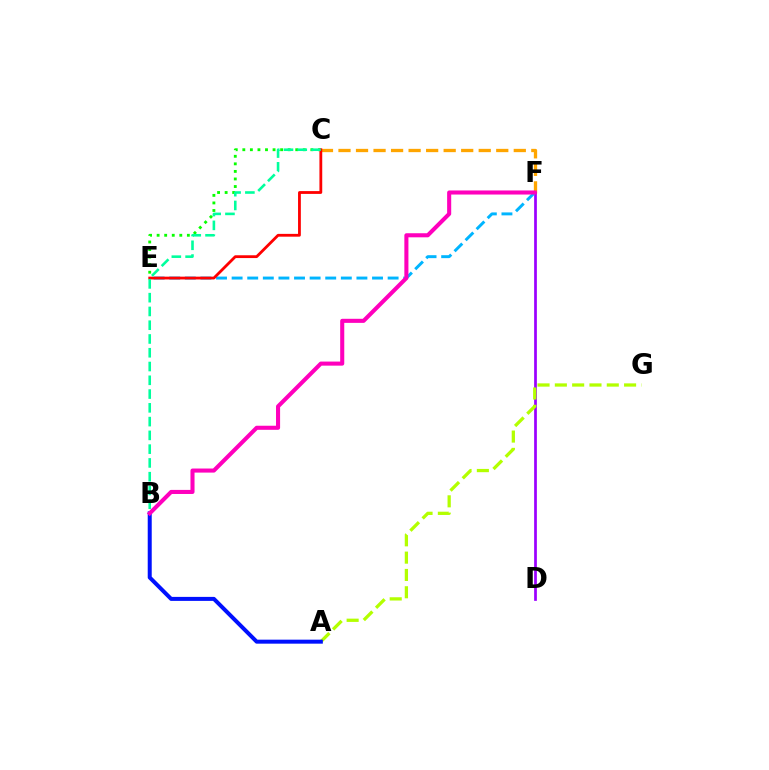{('C', 'F'): [{'color': '#ffa500', 'line_style': 'dashed', 'thickness': 2.38}], ('D', 'F'): [{'color': '#9b00ff', 'line_style': 'solid', 'thickness': 1.97}], ('C', 'E'): [{'color': '#08ff00', 'line_style': 'dotted', 'thickness': 2.05}, {'color': '#ff0000', 'line_style': 'solid', 'thickness': 2.02}], ('E', 'F'): [{'color': '#00b5ff', 'line_style': 'dashed', 'thickness': 2.12}], ('A', 'G'): [{'color': '#b3ff00', 'line_style': 'dashed', 'thickness': 2.35}], ('A', 'B'): [{'color': '#0010ff', 'line_style': 'solid', 'thickness': 2.88}], ('B', 'C'): [{'color': '#00ff9d', 'line_style': 'dashed', 'thickness': 1.87}], ('B', 'F'): [{'color': '#ff00bd', 'line_style': 'solid', 'thickness': 2.93}]}